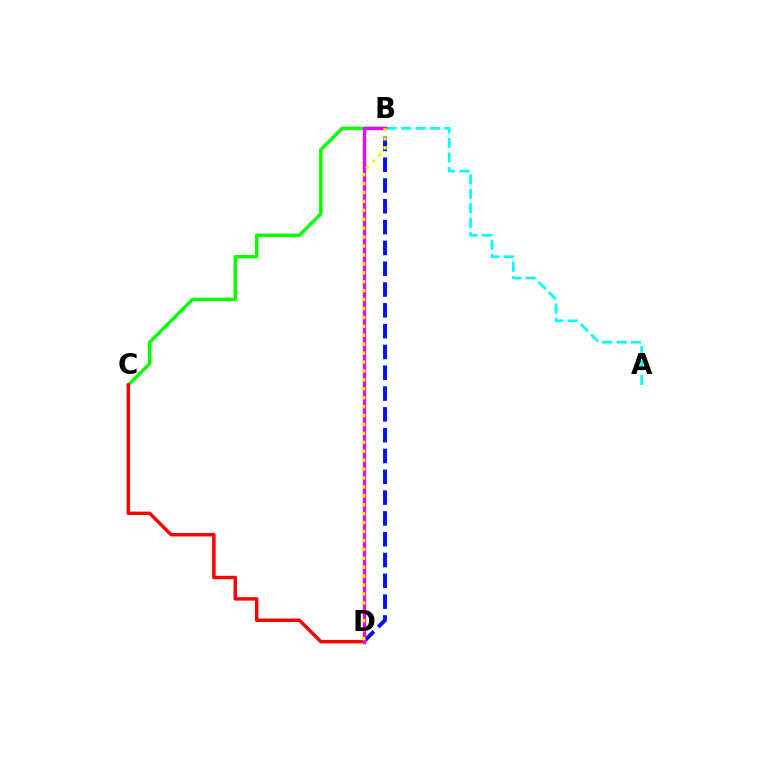{('B', 'C'): [{'color': '#08ff00', 'line_style': 'solid', 'thickness': 2.48}], ('A', 'B'): [{'color': '#00fff6', 'line_style': 'dashed', 'thickness': 1.96}], ('C', 'D'): [{'color': '#ff0000', 'line_style': 'solid', 'thickness': 2.49}], ('B', 'D'): [{'color': '#0010ff', 'line_style': 'dashed', 'thickness': 2.83}, {'color': '#ee00ff', 'line_style': 'solid', 'thickness': 2.43}, {'color': '#fcf500', 'line_style': 'dotted', 'thickness': 2.42}]}